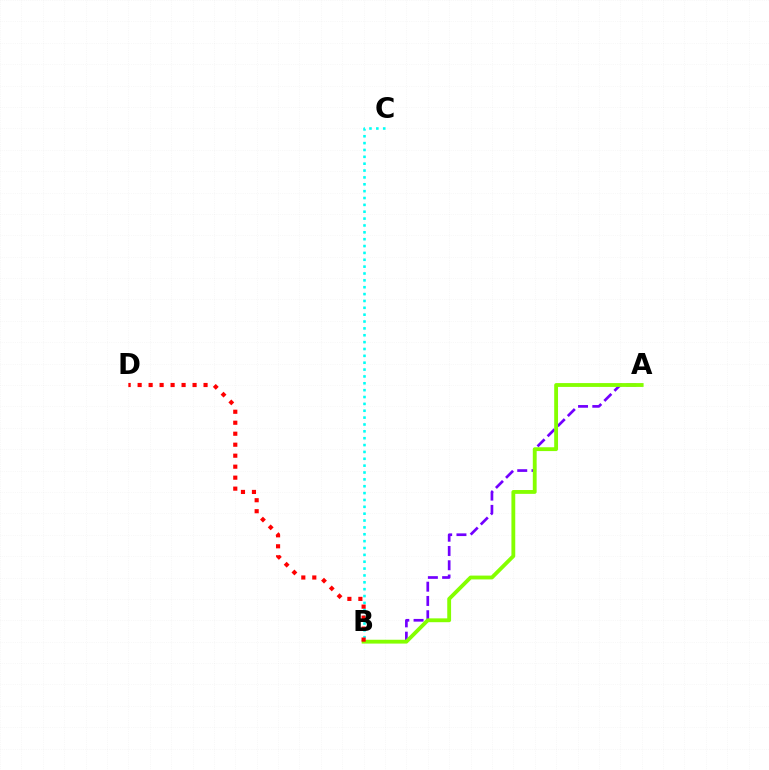{('A', 'B'): [{'color': '#7200ff', 'line_style': 'dashed', 'thickness': 1.94}, {'color': '#84ff00', 'line_style': 'solid', 'thickness': 2.76}], ('B', 'C'): [{'color': '#00fff6', 'line_style': 'dotted', 'thickness': 1.86}], ('B', 'D'): [{'color': '#ff0000', 'line_style': 'dotted', 'thickness': 2.98}]}